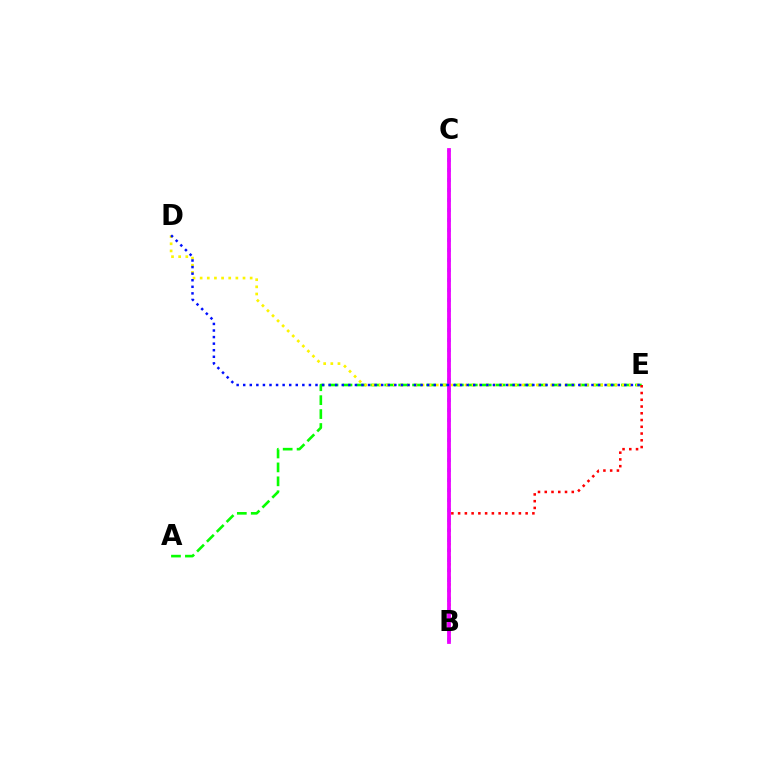{('B', 'C'): [{'color': '#00fff6', 'line_style': 'dotted', 'thickness': 2.72}, {'color': '#ee00ff', 'line_style': 'solid', 'thickness': 2.72}], ('A', 'E'): [{'color': '#08ff00', 'line_style': 'dashed', 'thickness': 1.89}], ('D', 'E'): [{'color': '#fcf500', 'line_style': 'dotted', 'thickness': 1.94}, {'color': '#0010ff', 'line_style': 'dotted', 'thickness': 1.79}], ('B', 'E'): [{'color': '#ff0000', 'line_style': 'dotted', 'thickness': 1.83}]}